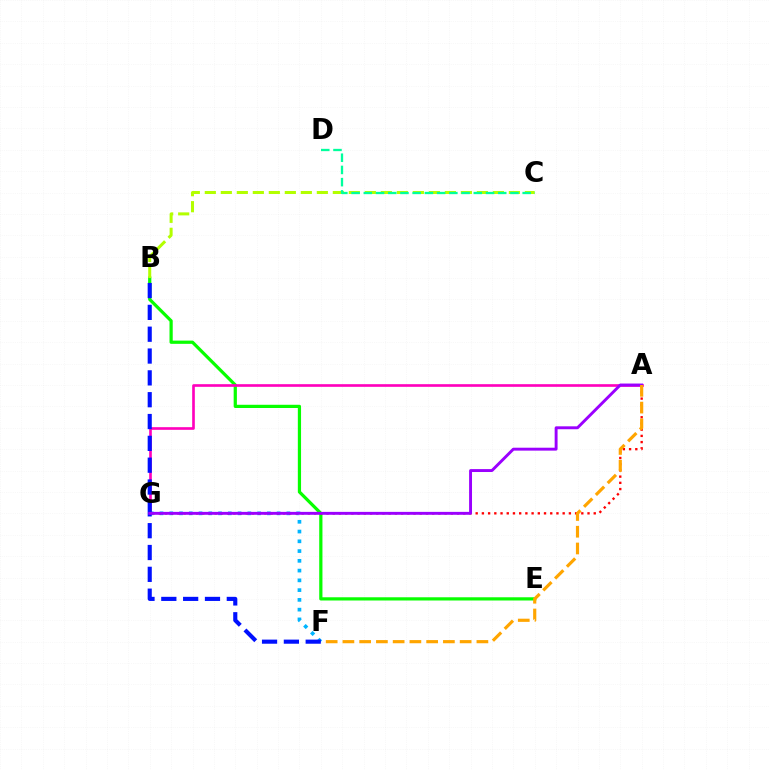{('B', 'E'): [{'color': '#08ff00', 'line_style': 'solid', 'thickness': 2.32}], ('F', 'G'): [{'color': '#00b5ff', 'line_style': 'dotted', 'thickness': 2.65}], ('A', 'G'): [{'color': '#ff00bd', 'line_style': 'solid', 'thickness': 1.91}, {'color': '#ff0000', 'line_style': 'dotted', 'thickness': 1.69}, {'color': '#9b00ff', 'line_style': 'solid', 'thickness': 2.1}], ('B', 'C'): [{'color': '#b3ff00', 'line_style': 'dashed', 'thickness': 2.17}], ('B', 'F'): [{'color': '#0010ff', 'line_style': 'dashed', 'thickness': 2.97}], ('A', 'F'): [{'color': '#ffa500', 'line_style': 'dashed', 'thickness': 2.27}], ('C', 'D'): [{'color': '#00ff9d', 'line_style': 'dashed', 'thickness': 1.66}]}